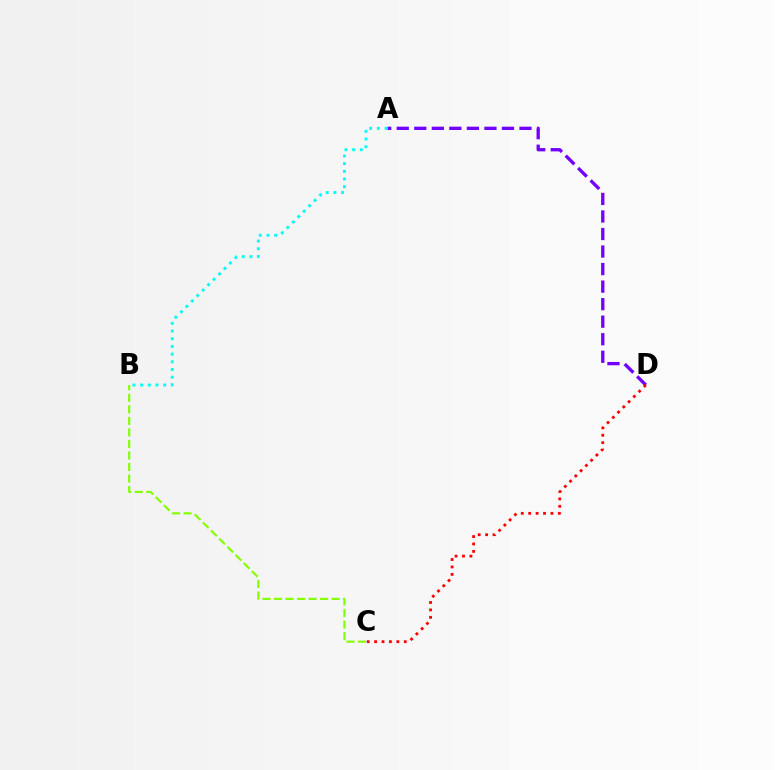{('A', 'D'): [{'color': '#7200ff', 'line_style': 'dashed', 'thickness': 2.38}], ('C', 'D'): [{'color': '#ff0000', 'line_style': 'dotted', 'thickness': 2.01}], ('B', 'C'): [{'color': '#84ff00', 'line_style': 'dashed', 'thickness': 1.57}], ('A', 'B'): [{'color': '#00fff6', 'line_style': 'dotted', 'thickness': 2.09}]}